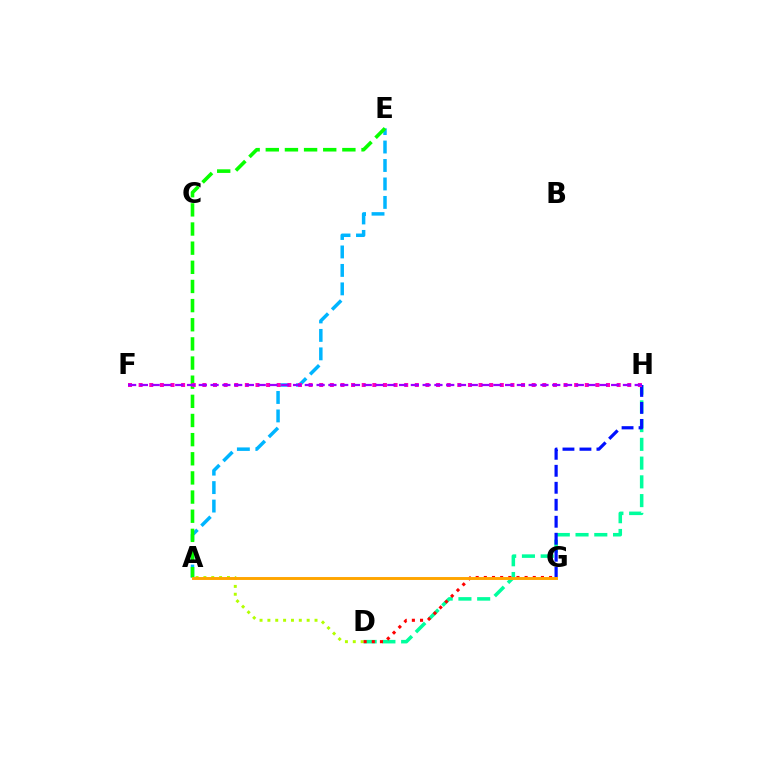{('A', 'E'): [{'color': '#00b5ff', 'line_style': 'dashed', 'thickness': 2.51}, {'color': '#08ff00', 'line_style': 'dashed', 'thickness': 2.6}], ('D', 'H'): [{'color': '#00ff9d', 'line_style': 'dashed', 'thickness': 2.55}], ('G', 'H'): [{'color': '#0010ff', 'line_style': 'dashed', 'thickness': 2.31}], ('A', 'D'): [{'color': '#b3ff00', 'line_style': 'dotted', 'thickness': 2.13}], ('F', 'H'): [{'color': '#ff00bd', 'line_style': 'dotted', 'thickness': 2.89}, {'color': '#9b00ff', 'line_style': 'dashed', 'thickness': 1.6}], ('D', 'G'): [{'color': '#ff0000', 'line_style': 'dotted', 'thickness': 2.22}], ('A', 'G'): [{'color': '#ffa500', 'line_style': 'solid', 'thickness': 2.1}]}